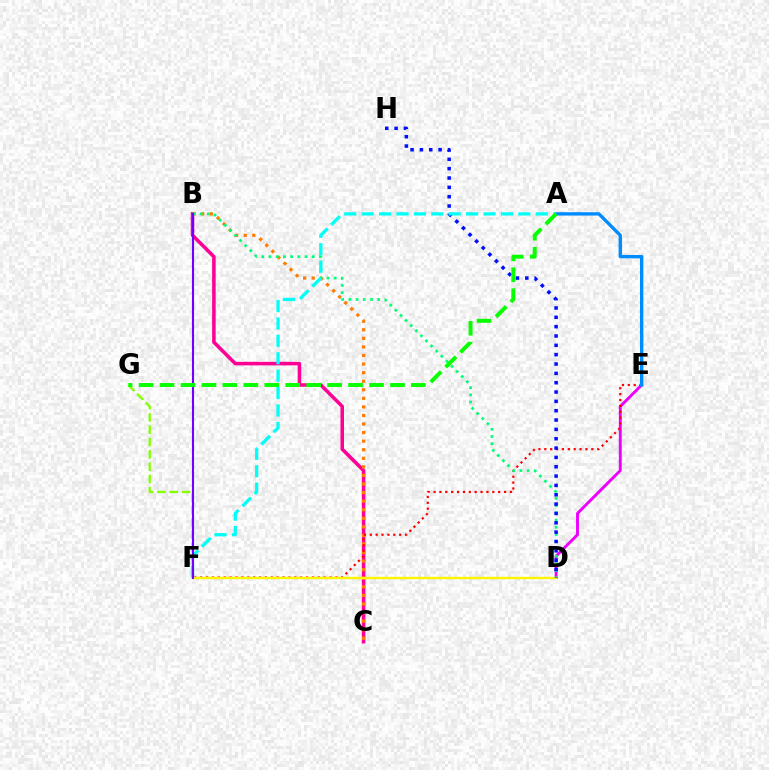{('F', 'G'): [{'color': '#84ff00', 'line_style': 'dashed', 'thickness': 1.67}], ('B', 'C'): [{'color': '#ff0094', 'line_style': 'solid', 'thickness': 2.55}, {'color': '#ff7c00', 'line_style': 'dotted', 'thickness': 2.33}], ('D', 'E'): [{'color': '#ee00ff', 'line_style': 'solid', 'thickness': 2.09}], ('E', 'F'): [{'color': '#ff0000', 'line_style': 'dotted', 'thickness': 1.6}], ('D', 'F'): [{'color': '#fcf500', 'line_style': 'solid', 'thickness': 1.72}], ('B', 'D'): [{'color': '#00ff74', 'line_style': 'dotted', 'thickness': 1.96}], ('A', 'E'): [{'color': '#008cff', 'line_style': 'solid', 'thickness': 2.42}], ('D', 'H'): [{'color': '#0010ff', 'line_style': 'dotted', 'thickness': 2.54}], ('A', 'F'): [{'color': '#00fff6', 'line_style': 'dashed', 'thickness': 2.37}], ('B', 'F'): [{'color': '#7200ff', 'line_style': 'solid', 'thickness': 1.53}], ('A', 'G'): [{'color': '#08ff00', 'line_style': 'dashed', 'thickness': 2.85}]}